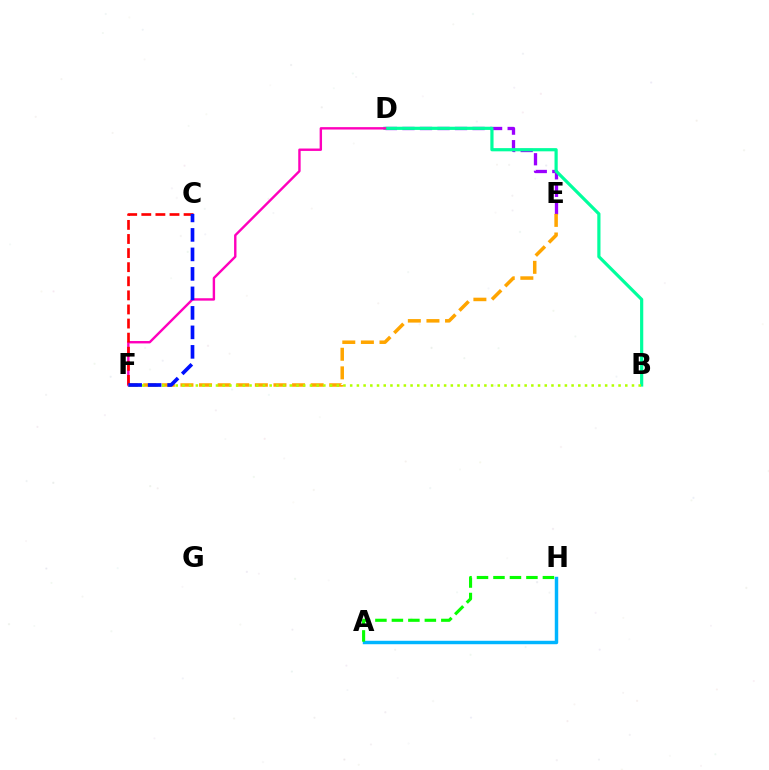{('D', 'E'): [{'color': '#9b00ff', 'line_style': 'dashed', 'thickness': 2.38}], ('A', 'H'): [{'color': '#00b5ff', 'line_style': 'solid', 'thickness': 2.48}, {'color': '#08ff00', 'line_style': 'dashed', 'thickness': 2.24}], ('B', 'D'): [{'color': '#00ff9d', 'line_style': 'solid', 'thickness': 2.3}], ('E', 'F'): [{'color': '#ffa500', 'line_style': 'dashed', 'thickness': 2.53}], ('D', 'F'): [{'color': '#ff00bd', 'line_style': 'solid', 'thickness': 1.73}], ('C', 'F'): [{'color': '#ff0000', 'line_style': 'dashed', 'thickness': 1.91}, {'color': '#0010ff', 'line_style': 'dashed', 'thickness': 2.65}], ('B', 'F'): [{'color': '#b3ff00', 'line_style': 'dotted', 'thickness': 1.82}]}